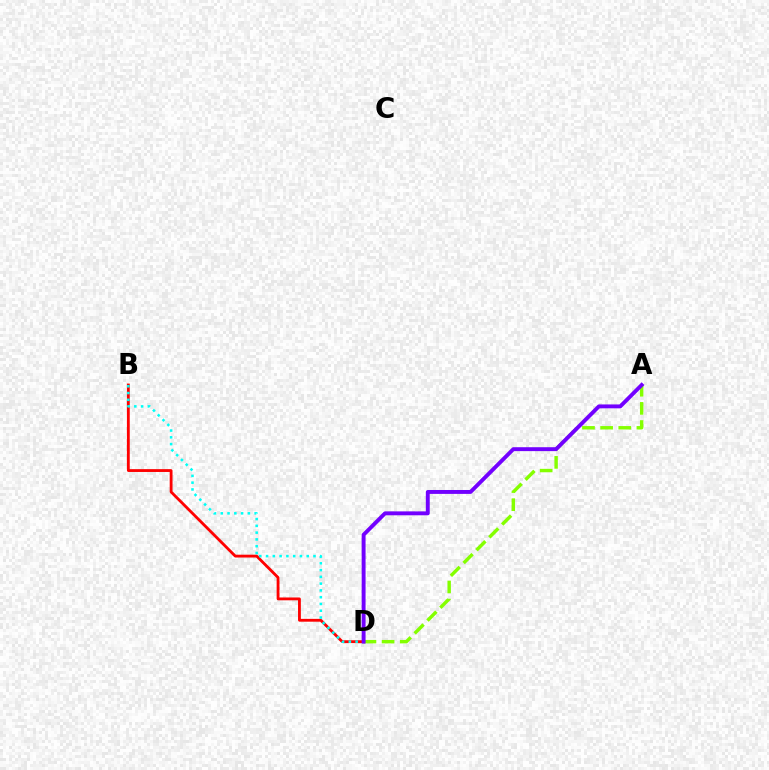{('B', 'D'): [{'color': '#ff0000', 'line_style': 'solid', 'thickness': 2.03}, {'color': '#00fff6', 'line_style': 'dotted', 'thickness': 1.84}], ('A', 'D'): [{'color': '#84ff00', 'line_style': 'dashed', 'thickness': 2.46}, {'color': '#7200ff', 'line_style': 'solid', 'thickness': 2.81}]}